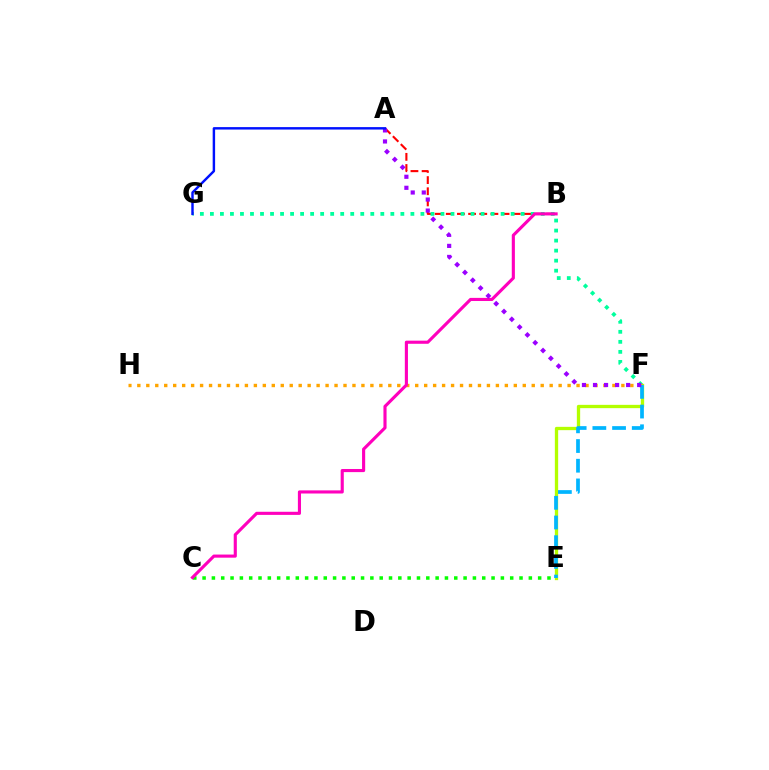{('E', 'F'): [{'color': '#b3ff00', 'line_style': 'solid', 'thickness': 2.38}, {'color': '#00b5ff', 'line_style': 'dashed', 'thickness': 2.68}], ('A', 'B'): [{'color': '#ff0000', 'line_style': 'dashed', 'thickness': 1.52}], ('F', 'G'): [{'color': '#00ff9d', 'line_style': 'dotted', 'thickness': 2.72}], ('F', 'H'): [{'color': '#ffa500', 'line_style': 'dotted', 'thickness': 2.44}], ('C', 'E'): [{'color': '#08ff00', 'line_style': 'dotted', 'thickness': 2.53}], ('B', 'C'): [{'color': '#ff00bd', 'line_style': 'solid', 'thickness': 2.25}], ('A', 'F'): [{'color': '#9b00ff', 'line_style': 'dotted', 'thickness': 3.0}], ('A', 'G'): [{'color': '#0010ff', 'line_style': 'solid', 'thickness': 1.75}]}